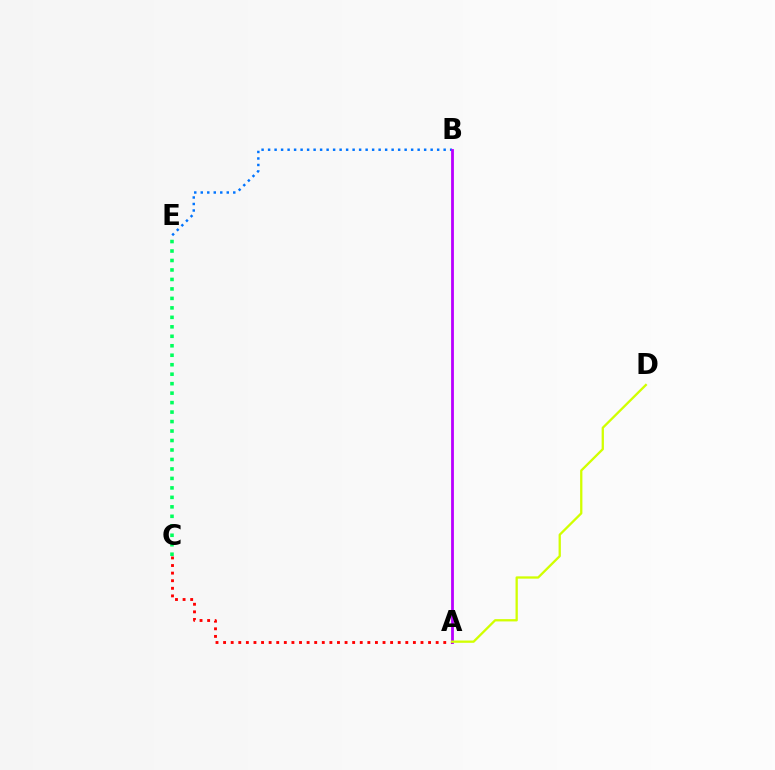{('A', 'C'): [{'color': '#ff0000', 'line_style': 'dotted', 'thickness': 2.06}], ('B', 'E'): [{'color': '#0074ff', 'line_style': 'dotted', 'thickness': 1.77}], ('A', 'B'): [{'color': '#b900ff', 'line_style': 'solid', 'thickness': 2.02}], ('C', 'E'): [{'color': '#00ff5c', 'line_style': 'dotted', 'thickness': 2.57}], ('A', 'D'): [{'color': '#d1ff00', 'line_style': 'solid', 'thickness': 1.65}]}